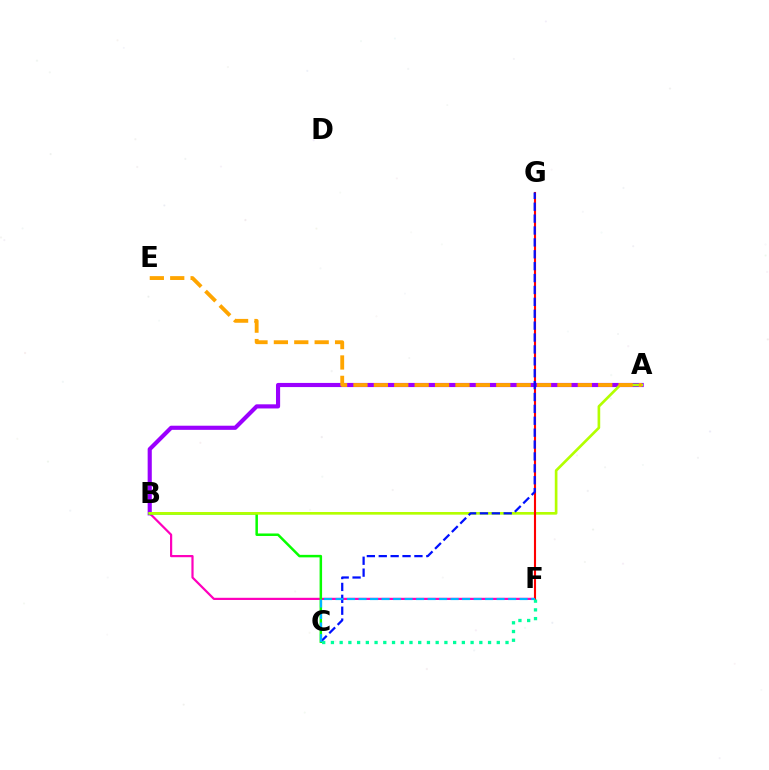{('B', 'F'): [{'color': '#ff00bd', 'line_style': 'solid', 'thickness': 1.59}], ('A', 'B'): [{'color': '#9b00ff', 'line_style': 'solid', 'thickness': 2.98}, {'color': '#b3ff00', 'line_style': 'solid', 'thickness': 1.91}], ('B', 'C'): [{'color': '#08ff00', 'line_style': 'solid', 'thickness': 1.8}], ('F', 'G'): [{'color': '#ff0000', 'line_style': 'solid', 'thickness': 1.52}], ('C', 'G'): [{'color': '#0010ff', 'line_style': 'dashed', 'thickness': 1.62}], ('C', 'F'): [{'color': '#00b5ff', 'line_style': 'dashed', 'thickness': 1.56}, {'color': '#00ff9d', 'line_style': 'dotted', 'thickness': 2.37}], ('A', 'E'): [{'color': '#ffa500', 'line_style': 'dashed', 'thickness': 2.77}]}